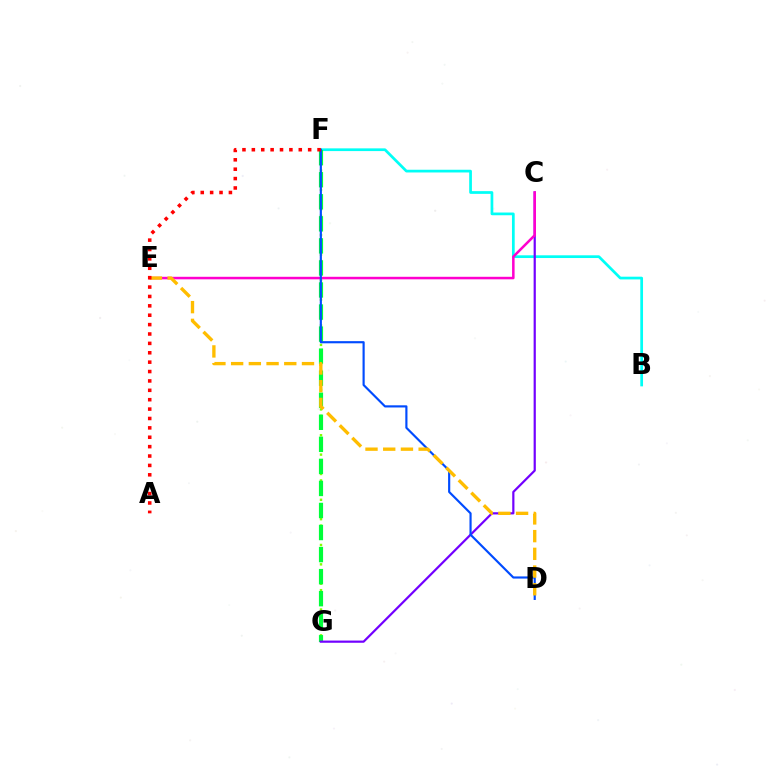{('F', 'G'): [{'color': '#84ff00', 'line_style': 'dotted', 'thickness': 1.75}, {'color': '#00ff39', 'line_style': 'dashed', 'thickness': 3.0}], ('B', 'F'): [{'color': '#00fff6', 'line_style': 'solid', 'thickness': 1.96}], ('C', 'G'): [{'color': '#7200ff', 'line_style': 'solid', 'thickness': 1.58}], ('C', 'E'): [{'color': '#ff00cf', 'line_style': 'solid', 'thickness': 1.82}], ('D', 'F'): [{'color': '#004bff', 'line_style': 'solid', 'thickness': 1.55}], ('D', 'E'): [{'color': '#ffbd00', 'line_style': 'dashed', 'thickness': 2.41}], ('A', 'F'): [{'color': '#ff0000', 'line_style': 'dotted', 'thickness': 2.55}]}